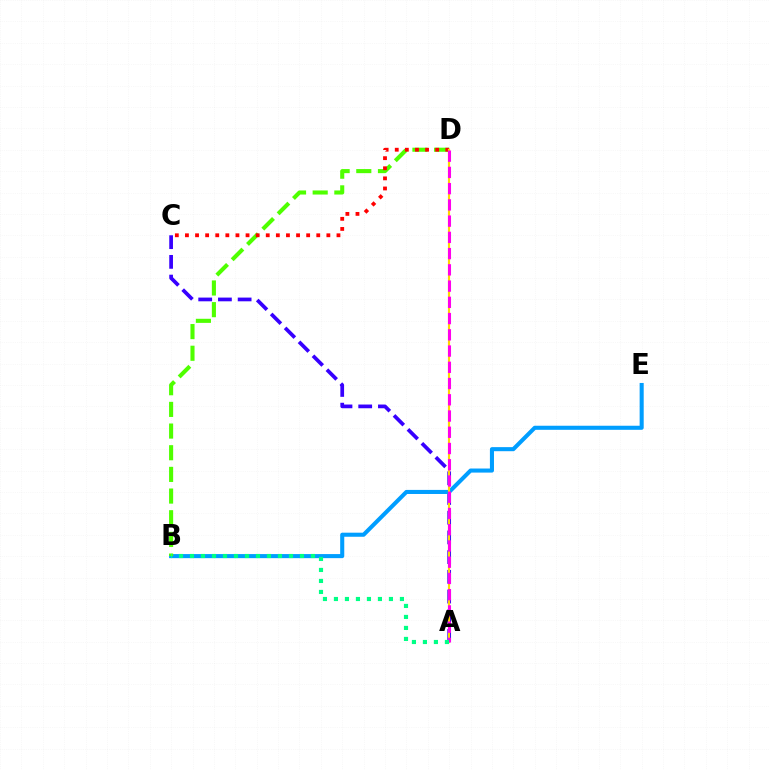{('A', 'C'): [{'color': '#3700ff', 'line_style': 'dashed', 'thickness': 2.68}], ('B', 'E'): [{'color': '#009eff', 'line_style': 'solid', 'thickness': 2.93}], ('B', 'D'): [{'color': '#4fff00', 'line_style': 'dashed', 'thickness': 2.94}], ('C', 'D'): [{'color': '#ff0000', 'line_style': 'dotted', 'thickness': 2.74}], ('A', 'D'): [{'color': '#ffd500', 'line_style': 'solid', 'thickness': 1.56}, {'color': '#ff00ed', 'line_style': 'dashed', 'thickness': 2.21}], ('A', 'B'): [{'color': '#00ff86', 'line_style': 'dotted', 'thickness': 2.99}]}